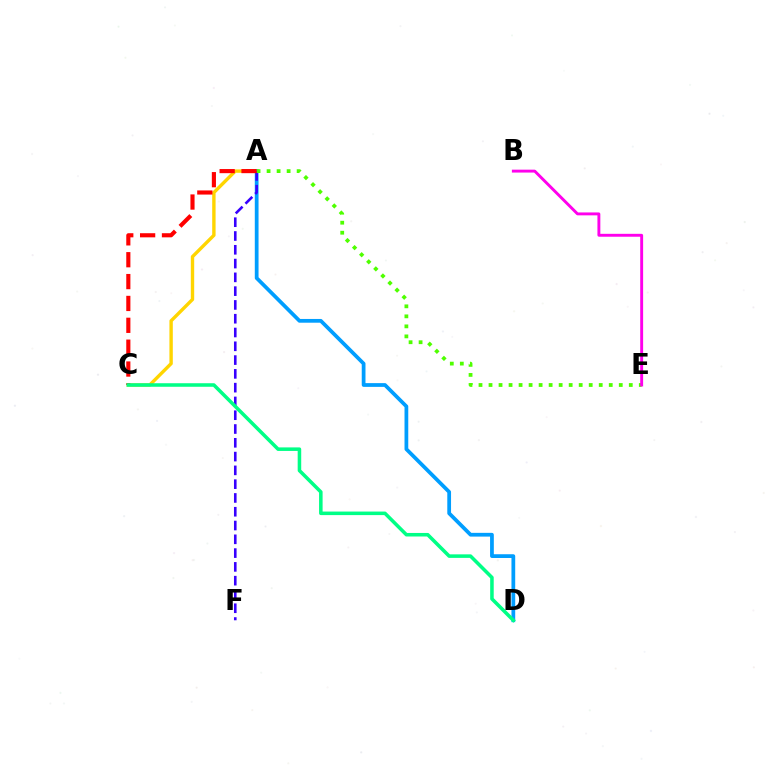{('A', 'C'): [{'color': '#ffd500', 'line_style': 'solid', 'thickness': 2.44}, {'color': '#ff0000', 'line_style': 'dashed', 'thickness': 2.97}], ('A', 'D'): [{'color': '#009eff', 'line_style': 'solid', 'thickness': 2.7}], ('A', 'F'): [{'color': '#3700ff', 'line_style': 'dashed', 'thickness': 1.87}], ('A', 'E'): [{'color': '#4fff00', 'line_style': 'dotted', 'thickness': 2.72}], ('B', 'E'): [{'color': '#ff00ed', 'line_style': 'solid', 'thickness': 2.09}], ('C', 'D'): [{'color': '#00ff86', 'line_style': 'solid', 'thickness': 2.55}]}